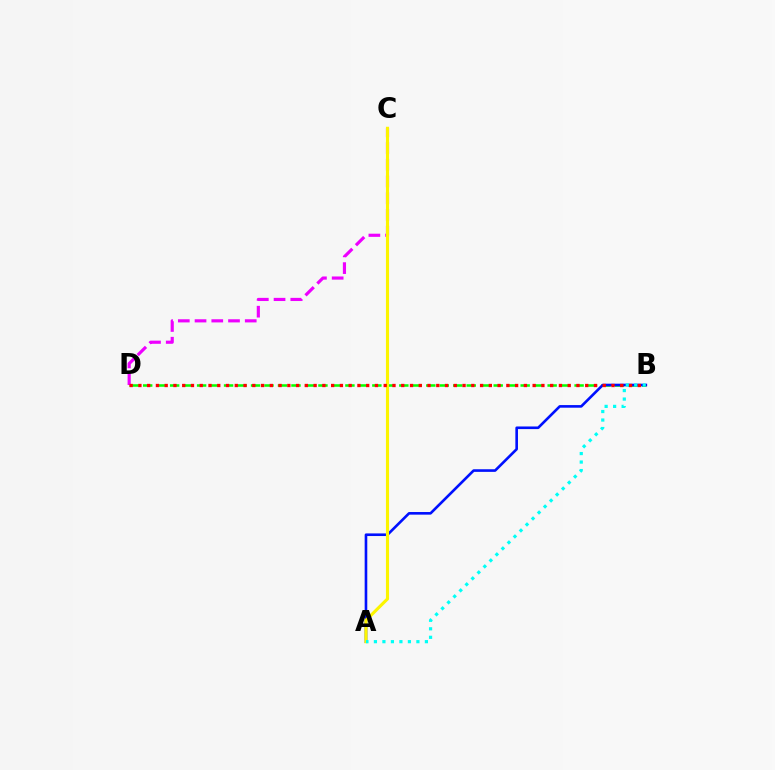{('B', 'D'): [{'color': '#08ff00', 'line_style': 'dashed', 'thickness': 1.83}, {'color': '#ff0000', 'line_style': 'dotted', 'thickness': 2.38}], ('A', 'B'): [{'color': '#0010ff', 'line_style': 'solid', 'thickness': 1.89}, {'color': '#00fff6', 'line_style': 'dotted', 'thickness': 2.31}], ('C', 'D'): [{'color': '#ee00ff', 'line_style': 'dashed', 'thickness': 2.27}], ('A', 'C'): [{'color': '#fcf500', 'line_style': 'solid', 'thickness': 2.25}]}